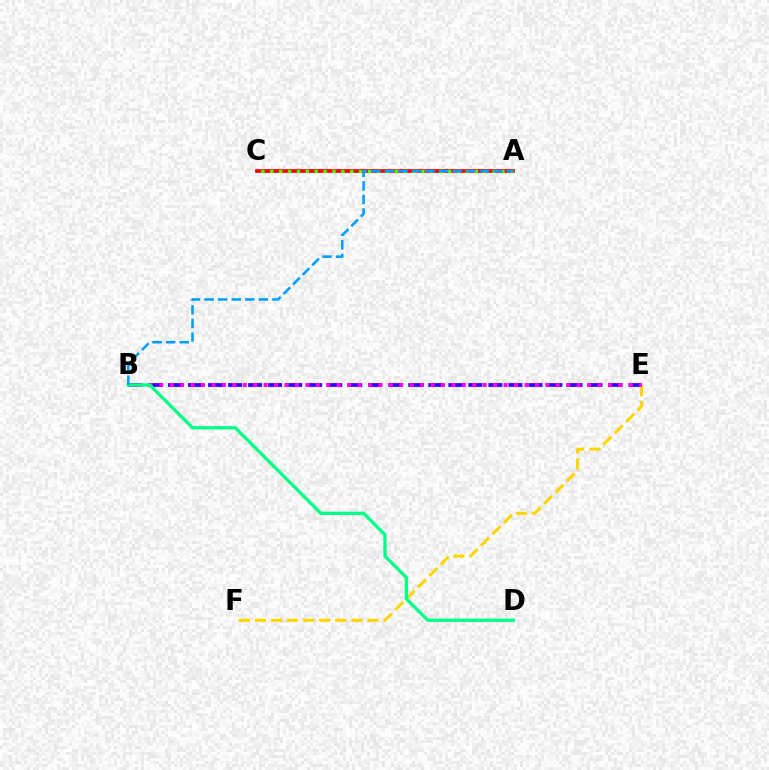{('A', 'C'): [{'color': '#ff0000', 'line_style': 'solid', 'thickness': 2.68}, {'color': '#4fff00', 'line_style': 'dotted', 'thickness': 2.42}], ('B', 'E'): [{'color': '#3700ff', 'line_style': 'dashed', 'thickness': 2.72}, {'color': '#ff00ed', 'line_style': 'dotted', 'thickness': 2.83}], ('E', 'F'): [{'color': '#ffd500', 'line_style': 'dashed', 'thickness': 2.18}], ('B', 'D'): [{'color': '#00ff86', 'line_style': 'solid', 'thickness': 2.37}], ('A', 'B'): [{'color': '#009eff', 'line_style': 'dashed', 'thickness': 1.84}]}